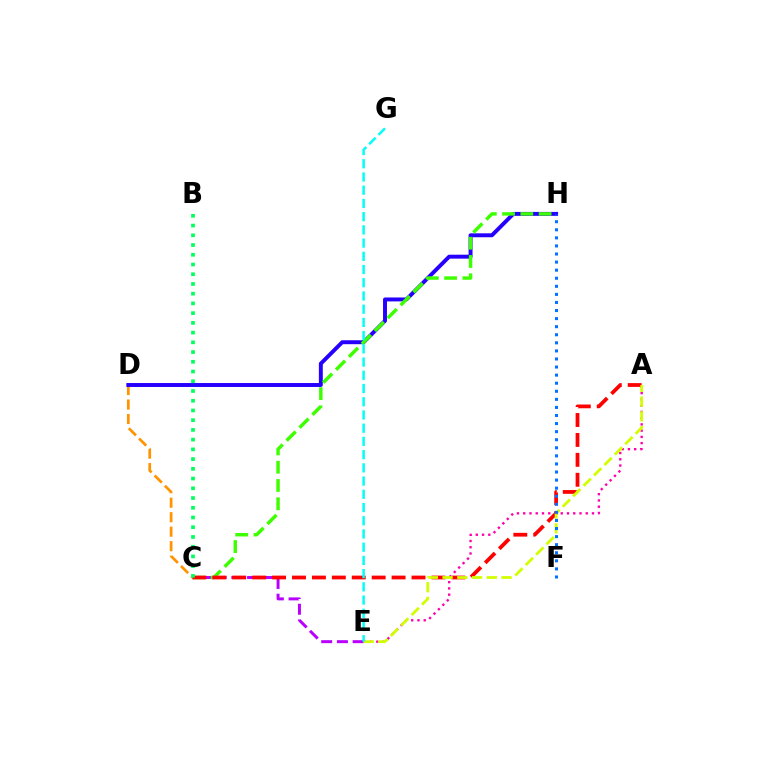{('C', 'E'): [{'color': '#b900ff', 'line_style': 'dashed', 'thickness': 2.14}], ('C', 'D'): [{'color': '#ff9400', 'line_style': 'dashed', 'thickness': 1.97}], ('D', 'H'): [{'color': '#2500ff', 'line_style': 'solid', 'thickness': 2.83}], ('A', 'E'): [{'color': '#ff00ac', 'line_style': 'dotted', 'thickness': 1.7}, {'color': '#d1ff00', 'line_style': 'dashed', 'thickness': 2.0}], ('C', 'H'): [{'color': '#3dff00', 'line_style': 'dashed', 'thickness': 2.48}], ('A', 'C'): [{'color': '#ff0000', 'line_style': 'dashed', 'thickness': 2.71}], ('B', 'C'): [{'color': '#00ff5c', 'line_style': 'dotted', 'thickness': 2.64}], ('F', 'H'): [{'color': '#0074ff', 'line_style': 'dotted', 'thickness': 2.19}], ('E', 'G'): [{'color': '#00fff6', 'line_style': 'dashed', 'thickness': 1.8}]}